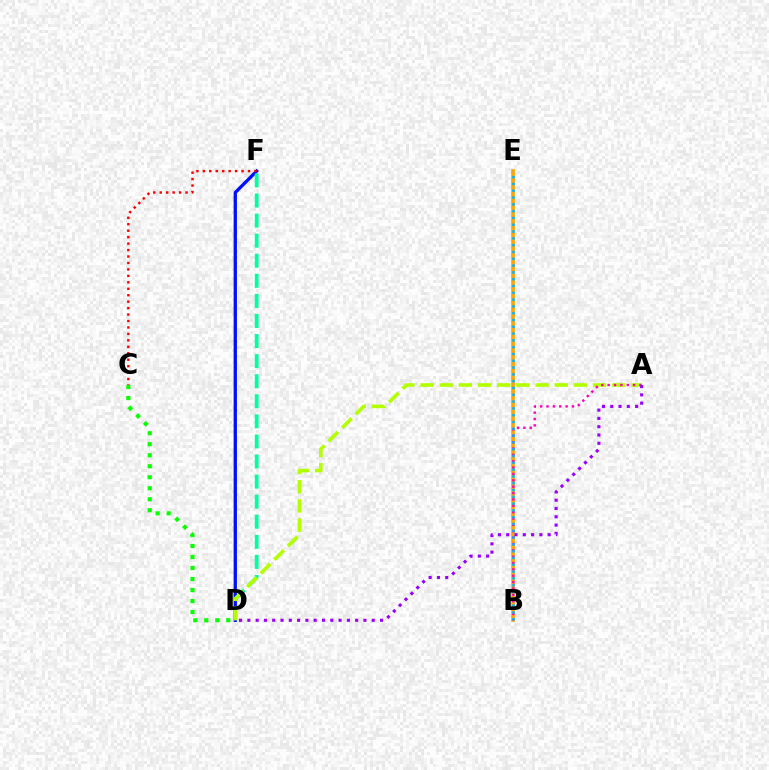{('B', 'E'): [{'color': '#ffa500', 'line_style': 'solid', 'thickness': 2.63}, {'color': '#00b5ff', 'line_style': 'dotted', 'thickness': 1.85}], ('D', 'F'): [{'color': '#0010ff', 'line_style': 'solid', 'thickness': 2.38}, {'color': '#00ff9d', 'line_style': 'dashed', 'thickness': 2.73}], ('A', 'D'): [{'color': '#b3ff00', 'line_style': 'dashed', 'thickness': 2.6}, {'color': '#9b00ff', 'line_style': 'dotted', 'thickness': 2.25}], ('C', 'D'): [{'color': '#08ff00', 'line_style': 'dotted', 'thickness': 2.99}], ('A', 'B'): [{'color': '#ff00bd', 'line_style': 'dotted', 'thickness': 1.73}], ('C', 'F'): [{'color': '#ff0000', 'line_style': 'dotted', 'thickness': 1.75}]}